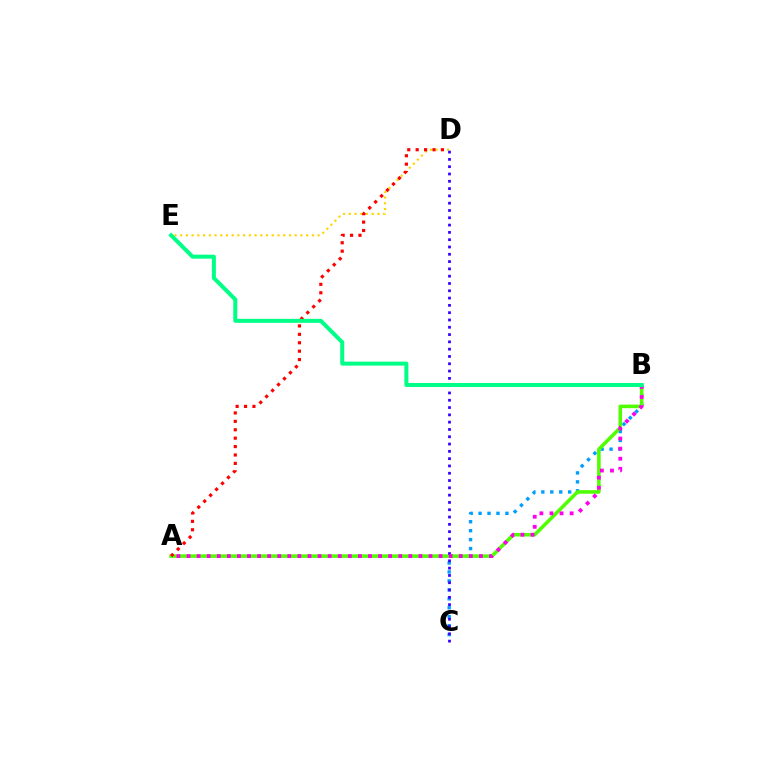{('B', 'C'): [{'color': '#009eff', 'line_style': 'dotted', 'thickness': 2.43}], ('D', 'E'): [{'color': '#ffd500', 'line_style': 'dotted', 'thickness': 1.56}], ('A', 'B'): [{'color': '#4fff00', 'line_style': 'solid', 'thickness': 2.56}, {'color': '#ff00ed', 'line_style': 'dotted', 'thickness': 2.74}], ('C', 'D'): [{'color': '#3700ff', 'line_style': 'dotted', 'thickness': 1.98}], ('A', 'D'): [{'color': '#ff0000', 'line_style': 'dotted', 'thickness': 2.28}], ('B', 'E'): [{'color': '#00ff86', 'line_style': 'solid', 'thickness': 2.88}]}